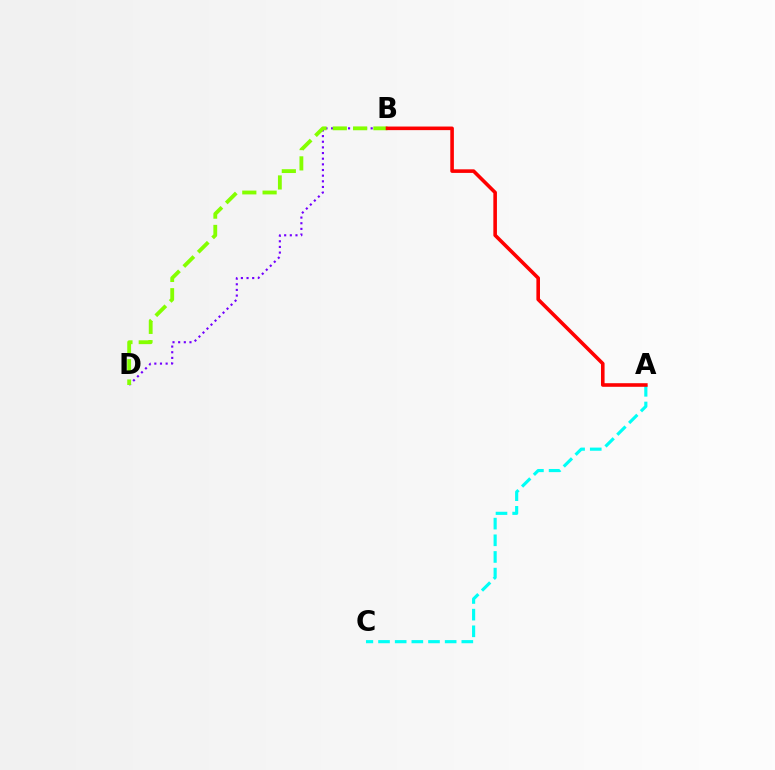{('B', 'D'): [{'color': '#7200ff', 'line_style': 'dotted', 'thickness': 1.54}, {'color': '#84ff00', 'line_style': 'dashed', 'thickness': 2.76}], ('A', 'C'): [{'color': '#00fff6', 'line_style': 'dashed', 'thickness': 2.26}], ('A', 'B'): [{'color': '#ff0000', 'line_style': 'solid', 'thickness': 2.59}]}